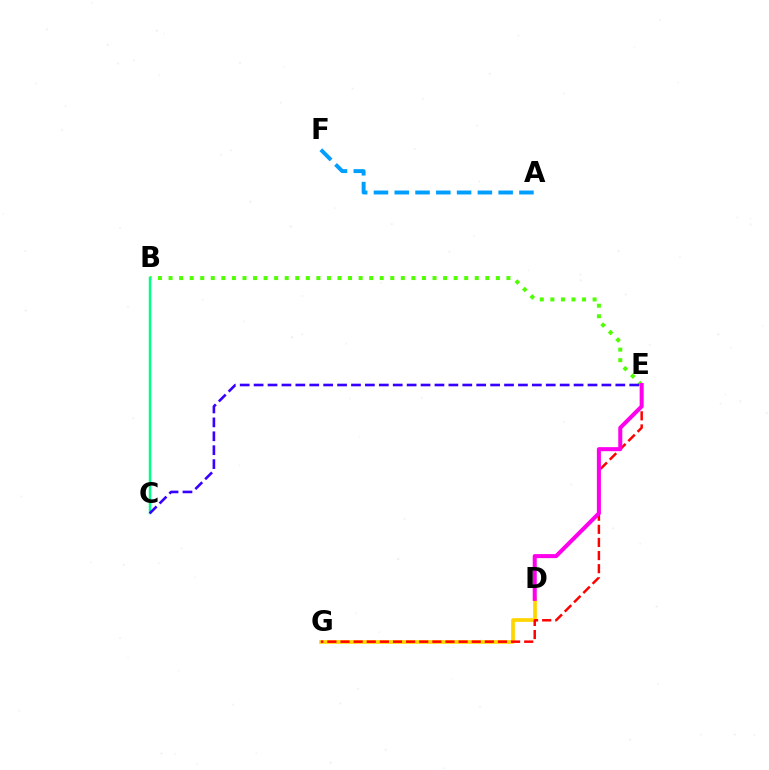{('D', 'G'): [{'color': '#ffd500', 'line_style': 'solid', 'thickness': 2.65}], ('E', 'G'): [{'color': '#ff0000', 'line_style': 'dashed', 'thickness': 1.78}], ('B', 'E'): [{'color': '#4fff00', 'line_style': 'dotted', 'thickness': 2.87}], ('B', 'C'): [{'color': '#00ff86', 'line_style': 'solid', 'thickness': 1.78}], ('A', 'F'): [{'color': '#009eff', 'line_style': 'dashed', 'thickness': 2.82}], ('D', 'E'): [{'color': '#ff00ed', 'line_style': 'solid', 'thickness': 2.91}], ('C', 'E'): [{'color': '#3700ff', 'line_style': 'dashed', 'thickness': 1.89}]}